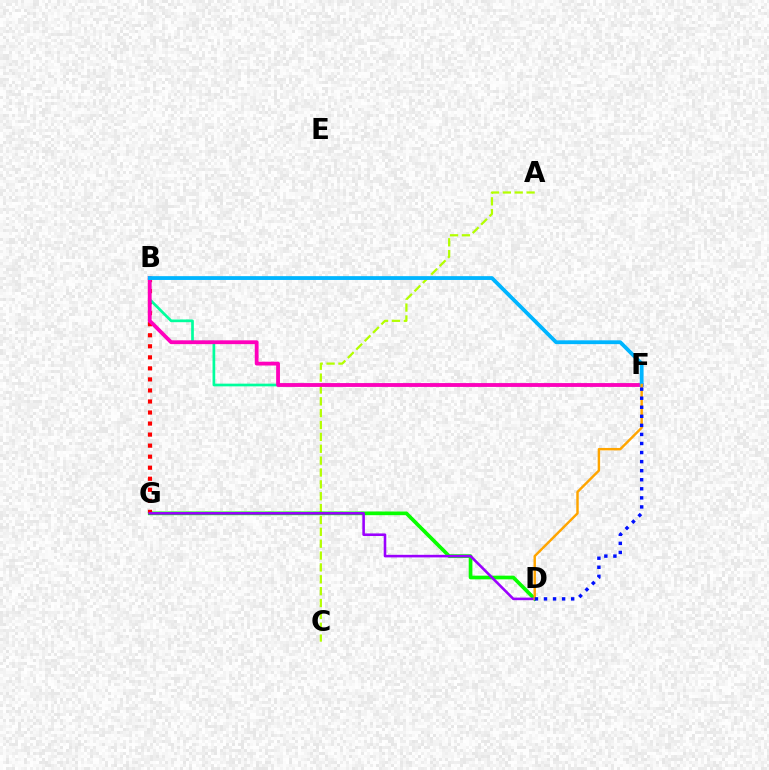{('A', 'C'): [{'color': '#b3ff00', 'line_style': 'dashed', 'thickness': 1.61}], ('D', 'G'): [{'color': '#08ff00', 'line_style': 'solid', 'thickness': 2.66}, {'color': '#9b00ff', 'line_style': 'solid', 'thickness': 1.86}], ('B', 'G'): [{'color': '#ff0000', 'line_style': 'dotted', 'thickness': 3.0}], ('B', 'F'): [{'color': '#00ff9d', 'line_style': 'solid', 'thickness': 1.94}, {'color': '#ff00bd', 'line_style': 'solid', 'thickness': 2.74}, {'color': '#00b5ff', 'line_style': 'solid', 'thickness': 2.75}], ('D', 'F'): [{'color': '#ffa500', 'line_style': 'solid', 'thickness': 1.75}, {'color': '#0010ff', 'line_style': 'dotted', 'thickness': 2.46}]}